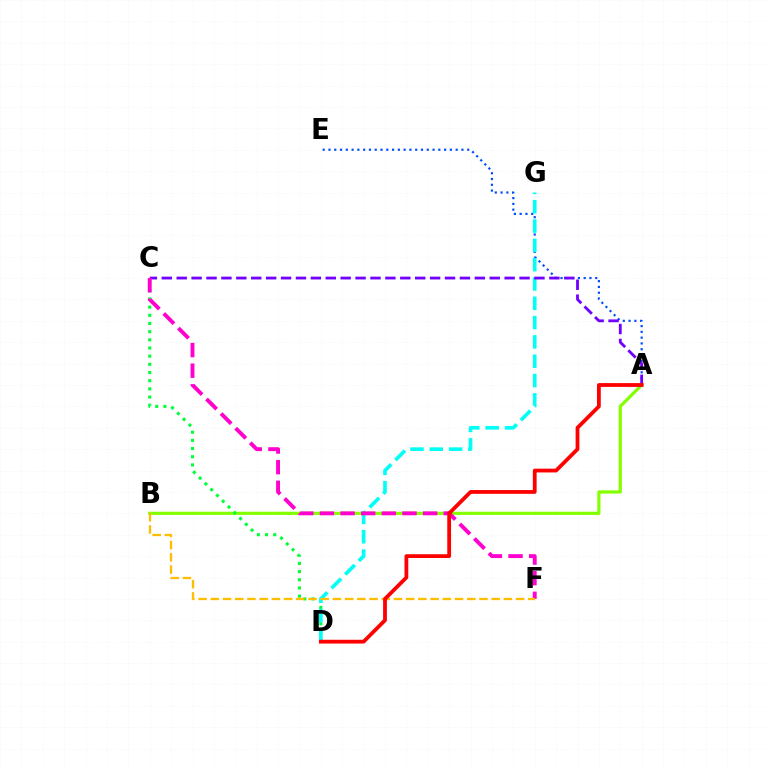{('A', 'B'): [{'color': '#84ff00', 'line_style': 'solid', 'thickness': 2.31}], ('A', 'E'): [{'color': '#004bff', 'line_style': 'dotted', 'thickness': 1.57}], ('C', 'D'): [{'color': '#00ff39', 'line_style': 'dotted', 'thickness': 2.22}], ('D', 'G'): [{'color': '#00fff6', 'line_style': 'dashed', 'thickness': 2.62}], ('A', 'C'): [{'color': '#7200ff', 'line_style': 'dashed', 'thickness': 2.03}], ('C', 'F'): [{'color': '#ff00cf', 'line_style': 'dashed', 'thickness': 2.8}], ('B', 'F'): [{'color': '#ffbd00', 'line_style': 'dashed', 'thickness': 1.66}], ('A', 'D'): [{'color': '#ff0000', 'line_style': 'solid', 'thickness': 2.73}]}